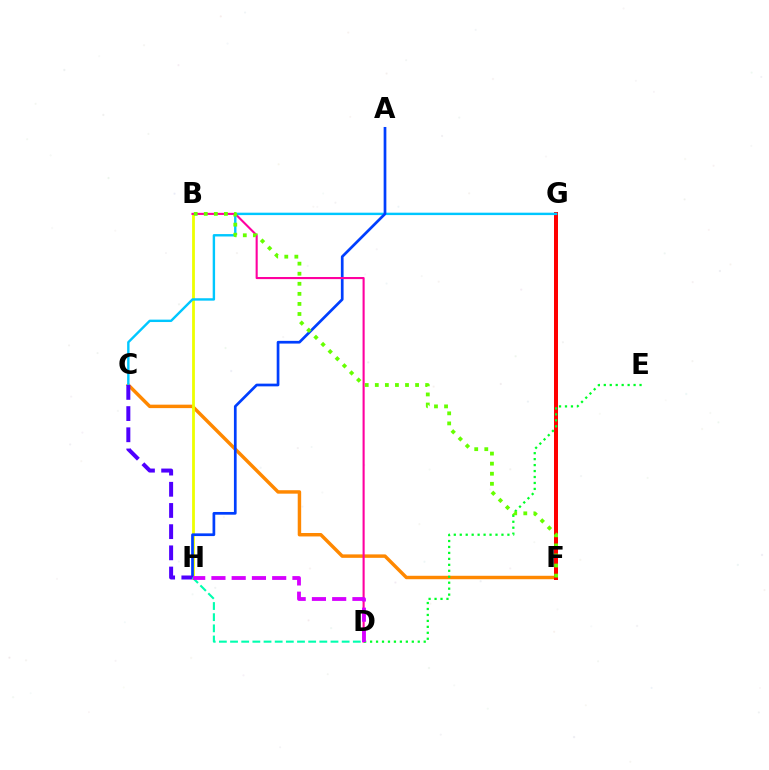{('C', 'F'): [{'color': '#ff8800', 'line_style': 'solid', 'thickness': 2.48}], ('B', 'H'): [{'color': '#eeff00', 'line_style': 'solid', 'thickness': 2.01}], ('F', 'G'): [{'color': '#ff0000', 'line_style': 'solid', 'thickness': 2.87}], ('C', 'G'): [{'color': '#00c7ff', 'line_style': 'solid', 'thickness': 1.73}], ('A', 'H'): [{'color': '#003fff', 'line_style': 'solid', 'thickness': 1.95}], ('C', 'H'): [{'color': '#4f00ff', 'line_style': 'dashed', 'thickness': 2.88}], ('B', 'D'): [{'color': '#ff00a0', 'line_style': 'solid', 'thickness': 1.52}], ('D', 'E'): [{'color': '#00ff27', 'line_style': 'dotted', 'thickness': 1.62}], ('B', 'F'): [{'color': '#66ff00', 'line_style': 'dotted', 'thickness': 2.74}], ('D', 'H'): [{'color': '#00ffaf', 'line_style': 'dashed', 'thickness': 1.52}, {'color': '#d600ff', 'line_style': 'dashed', 'thickness': 2.75}]}